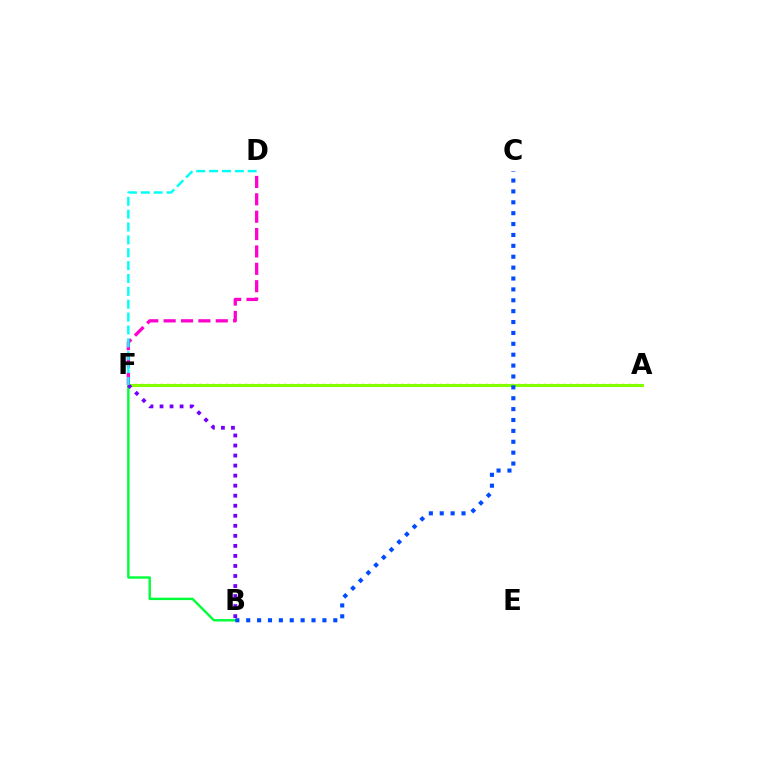{('B', 'F'): [{'color': '#00ff39', 'line_style': 'solid', 'thickness': 1.72}, {'color': '#7200ff', 'line_style': 'dotted', 'thickness': 2.73}], ('A', 'F'): [{'color': '#ffbd00', 'line_style': 'dotted', 'thickness': 1.77}, {'color': '#ff0000', 'line_style': 'solid', 'thickness': 1.97}, {'color': '#84ff00', 'line_style': 'solid', 'thickness': 2.19}], ('D', 'F'): [{'color': '#ff00cf', 'line_style': 'dashed', 'thickness': 2.36}, {'color': '#00fff6', 'line_style': 'dashed', 'thickness': 1.75}], ('B', 'C'): [{'color': '#004bff', 'line_style': 'dotted', 'thickness': 2.96}]}